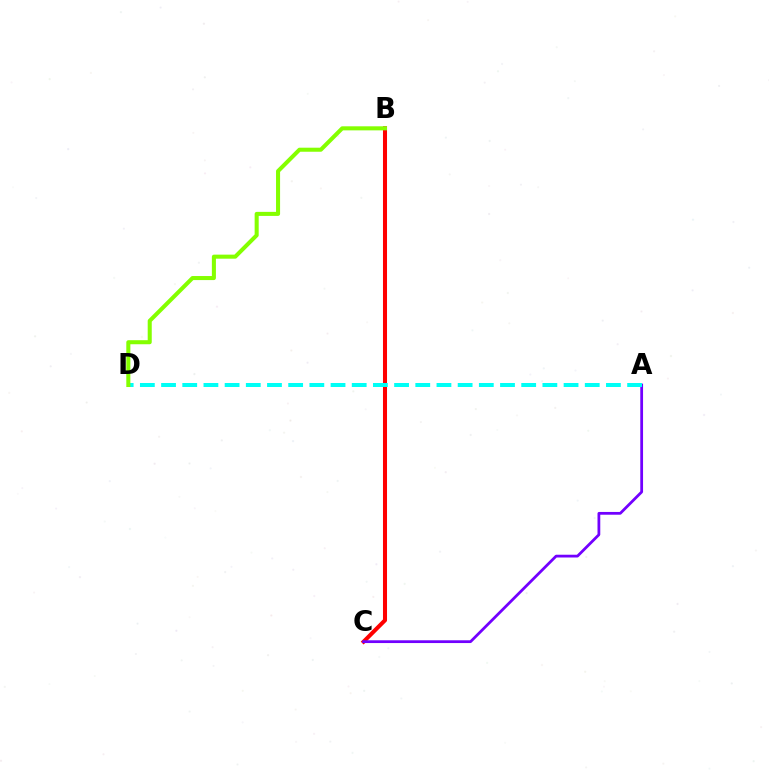{('B', 'C'): [{'color': '#ff0000', 'line_style': 'solid', 'thickness': 2.91}], ('A', 'C'): [{'color': '#7200ff', 'line_style': 'solid', 'thickness': 1.99}], ('A', 'D'): [{'color': '#00fff6', 'line_style': 'dashed', 'thickness': 2.88}], ('B', 'D'): [{'color': '#84ff00', 'line_style': 'solid', 'thickness': 2.92}]}